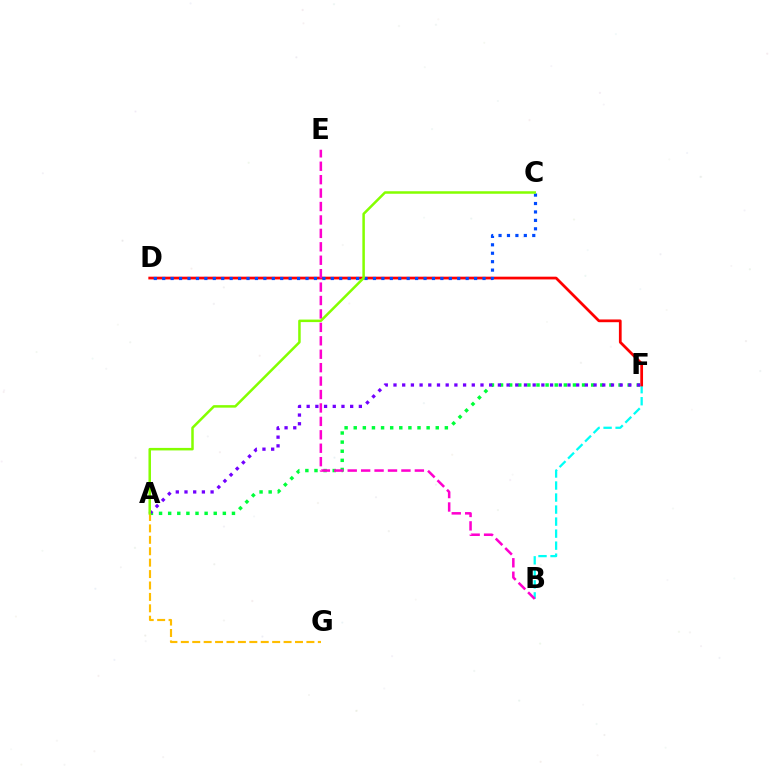{('B', 'F'): [{'color': '#00fff6', 'line_style': 'dashed', 'thickness': 1.63}], ('D', 'F'): [{'color': '#ff0000', 'line_style': 'solid', 'thickness': 1.98}], ('A', 'F'): [{'color': '#00ff39', 'line_style': 'dotted', 'thickness': 2.48}, {'color': '#7200ff', 'line_style': 'dotted', 'thickness': 2.36}], ('C', 'D'): [{'color': '#004bff', 'line_style': 'dotted', 'thickness': 2.29}], ('B', 'E'): [{'color': '#ff00cf', 'line_style': 'dashed', 'thickness': 1.82}], ('A', 'G'): [{'color': '#ffbd00', 'line_style': 'dashed', 'thickness': 1.55}], ('A', 'C'): [{'color': '#84ff00', 'line_style': 'solid', 'thickness': 1.81}]}